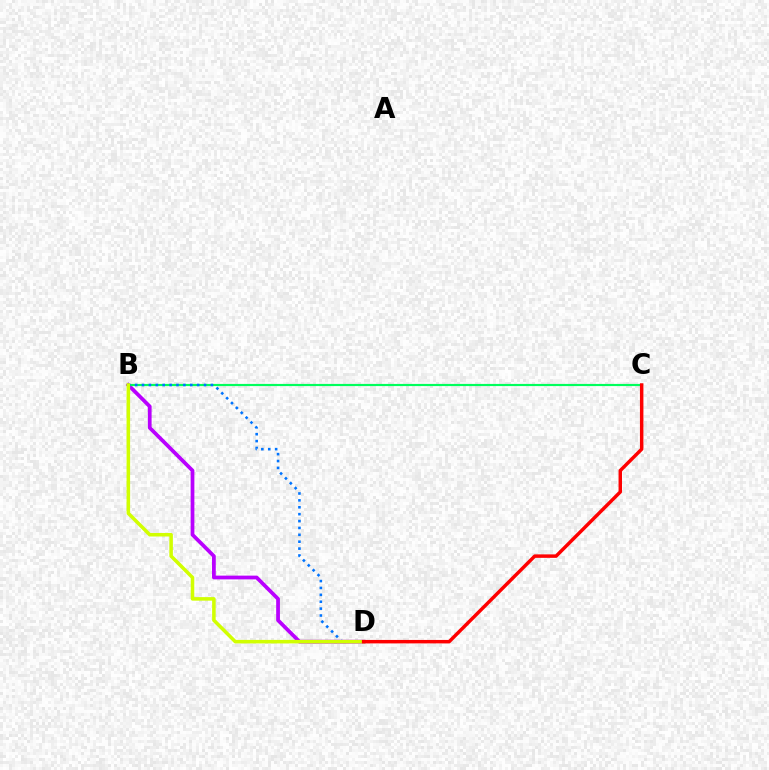{('B', 'D'): [{'color': '#b900ff', 'line_style': 'solid', 'thickness': 2.7}, {'color': '#0074ff', 'line_style': 'dotted', 'thickness': 1.87}, {'color': '#d1ff00', 'line_style': 'solid', 'thickness': 2.54}], ('B', 'C'): [{'color': '#00ff5c', 'line_style': 'solid', 'thickness': 1.56}], ('C', 'D'): [{'color': '#ff0000', 'line_style': 'solid', 'thickness': 2.49}]}